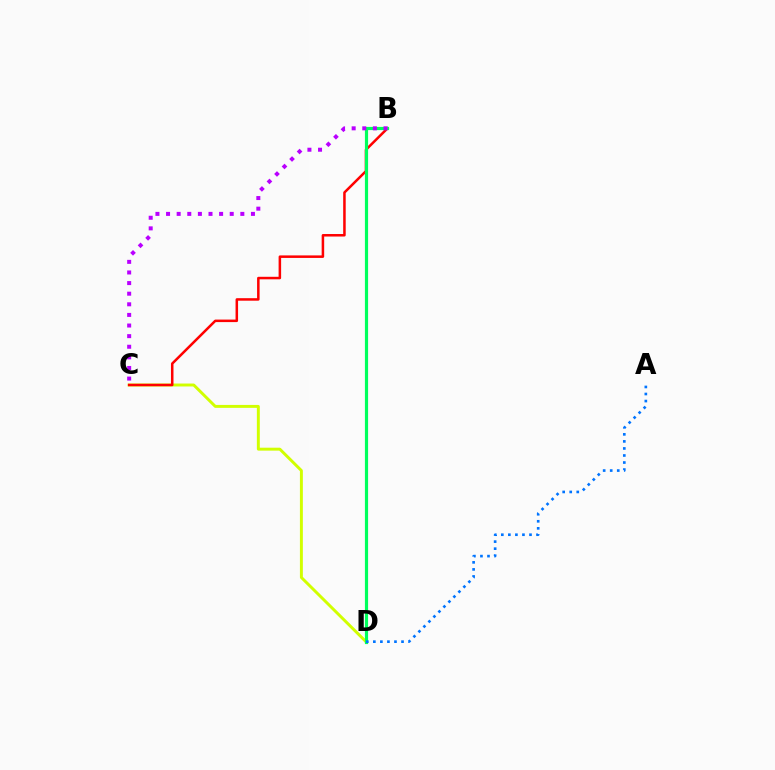{('C', 'D'): [{'color': '#d1ff00', 'line_style': 'solid', 'thickness': 2.11}], ('B', 'C'): [{'color': '#ff0000', 'line_style': 'solid', 'thickness': 1.81}, {'color': '#b900ff', 'line_style': 'dotted', 'thickness': 2.88}], ('B', 'D'): [{'color': '#00ff5c', 'line_style': 'solid', 'thickness': 2.29}], ('A', 'D'): [{'color': '#0074ff', 'line_style': 'dotted', 'thickness': 1.91}]}